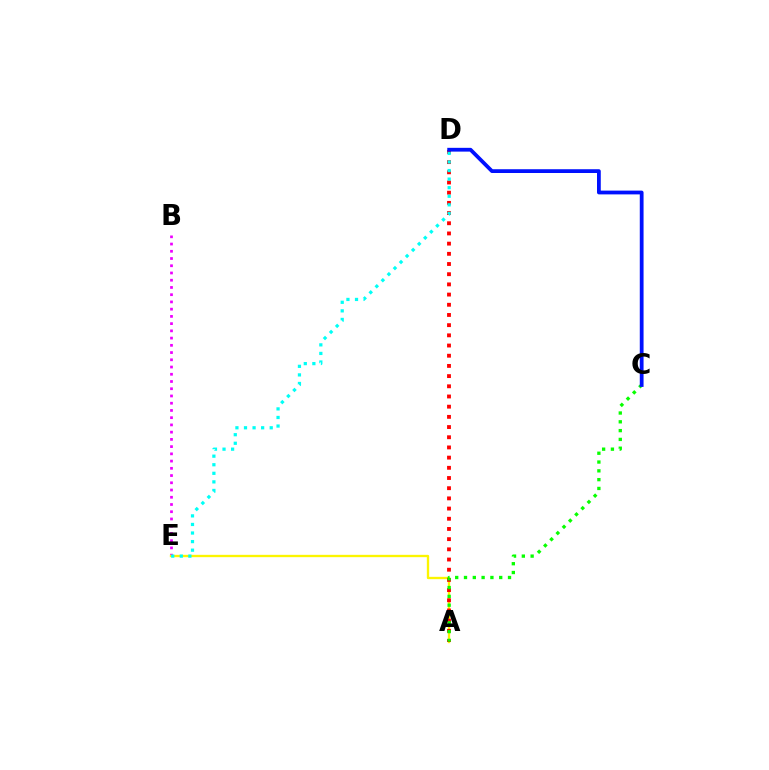{('B', 'E'): [{'color': '#ee00ff', 'line_style': 'dotted', 'thickness': 1.97}], ('A', 'E'): [{'color': '#fcf500', 'line_style': 'solid', 'thickness': 1.68}], ('A', 'D'): [{'color': '#ff0000', 'line_style': 'dotted', 'thickness': 2.77}], ('D', 'E'): [{'color': '#00fff6', 'line_style': 'dotted', 'thickness': 2.33}], ('A', 'C'): [{'color': '#08ff00', 'line_style': 'dotted', 'thickness': 2.39}], ('C', 'D'): [{'color': '#0010ff', 'line_style': 'solid', 'thickness': 2.72}]}